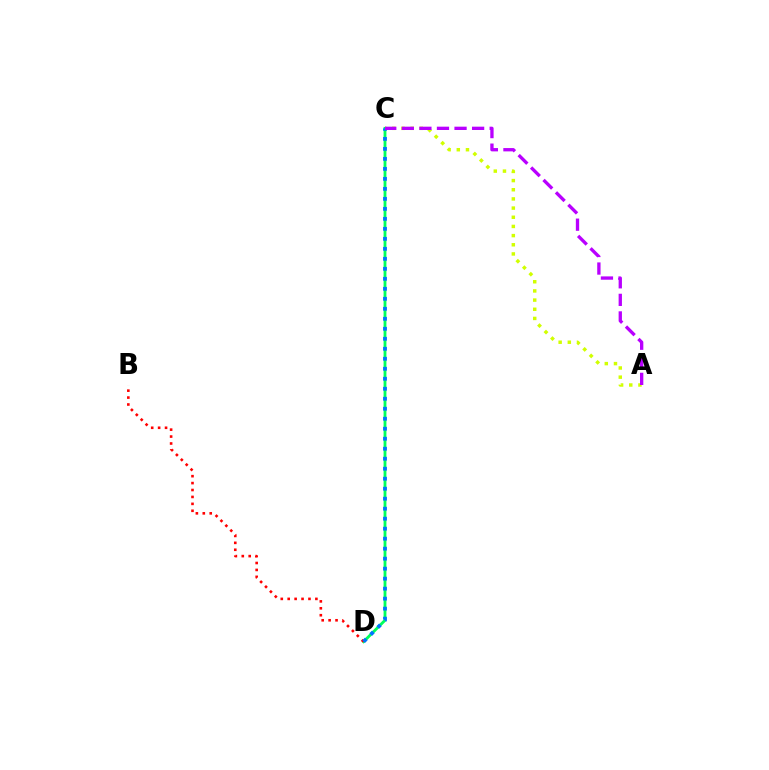{('A', 'C'): [{'color': '#d1ff00', 'line_style': 'dotted', 'thickness': 2.49}, {'color': '#b900ff', 'line_style': 'dashed', 'thickness': 2.39}], ('C', 'D'): [{'color': '#00ff5c', 'line_style': 'solid', 'thickness': 2.04}, {'color': '#0074ff', 'line_style': 'dotted', 'thickness': 2.72}], ('B', 'D'): [{'color': '#ff0000', 'line_style': 'dotted', 'thickness': 1.88}]}